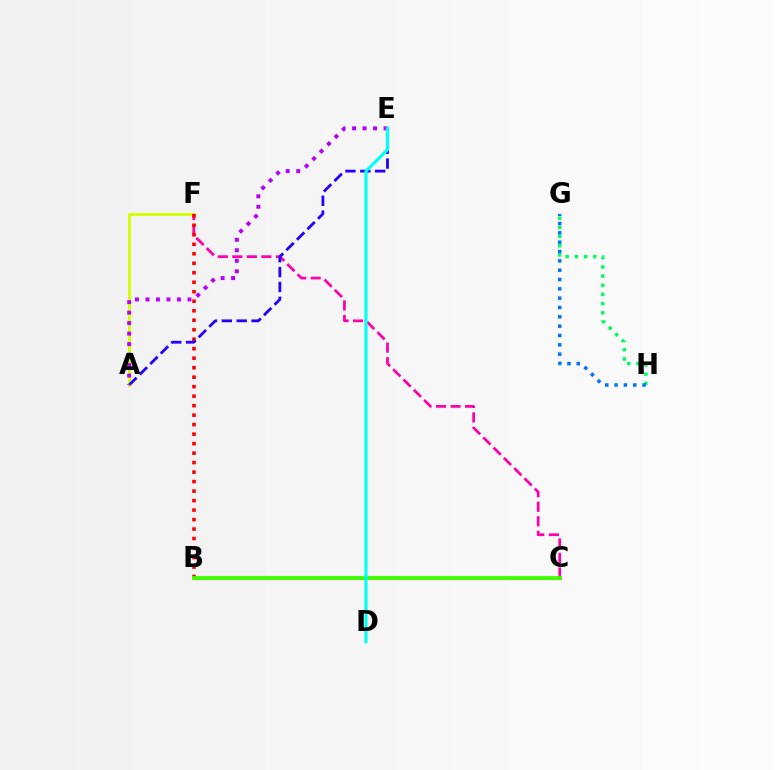{('A', 'F'): [{'color': '#d1ff00', 'line_style': 'solid', 'thickness': 2.01}], ('C', 'F'): [{'color': '#ff00ac', 'line_style': 'dashed', 'thickness': 1.97}], ('B', 'F'): [{'color': '#ff0000', 'line_style': 'dotted', 'thickness': 2.58}], ('A', 'E'): [{'color': '#2500ff', 'line_style': 'dashed', 'thickness': 2.02}, {'color': '#b900ff', 'line_style': 'dotted', 'thickness': 2.85}], ('G', 'H'): [{'color': '#00ff5c', 'line_style': 'dotted', 'thickness': 2.49}, {'color': '#0074ff', 'line_style': 'dotted', 'thickness': 2.53}], ('B', 'C'): [{'color': '#ff9400', 'line_style': 'solid', 'thickness': 2.18}, {'color': '#3dff00', 'line_style': 'solid', 'thickness': 2.74}], ('D', 'E'): [{'color': '#00fff6', 'line_style': 'solid', 'thickness': 2.26}]}